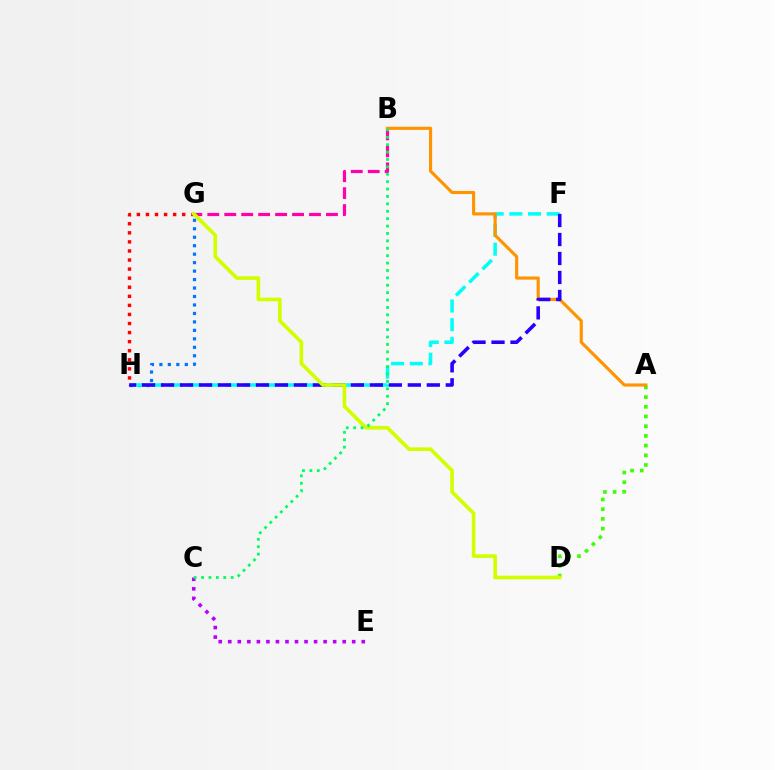{('A', 'D'): [{'color': '#3dff00', 'line_style': 'dotted', 'thickness': 2.63}], ('G', 'H'): [{'color': '#ff0000', 'line_style': 'dotted', 'thickness': 2.46}, {'color': '#0074ff', 'line_style': 'dotted', 'thickness': 2.3}], ('F', 'H'): [{'color': '#00fff6', 'line_style': 'dashed', 'thickness': 2.54}, {'color': '#2500ff', 'line_style': 'dashed', 'thickness': 2.58}], ('B', 'G'): [{'color': '#ff00ac', 'line_style': 'dashed', 'thickness': 2.3}], ('A', 'B'): [{'color': '#ff9400', 'line_style': 'solid', 'thickness': 2.27}], ('C', 'E'): [{'color': '#b900ff', 'line_style': 'dotted', 'thickness': 2.59}], ('D', 'G'): [{'color': '#d1ff00', 'line_style': 'solid', 'thickness': 2.63}], ('B', 'C'): [{'color': '#00ff5c', 'line_style': 'dotted', 'thickness': 2.01}]}